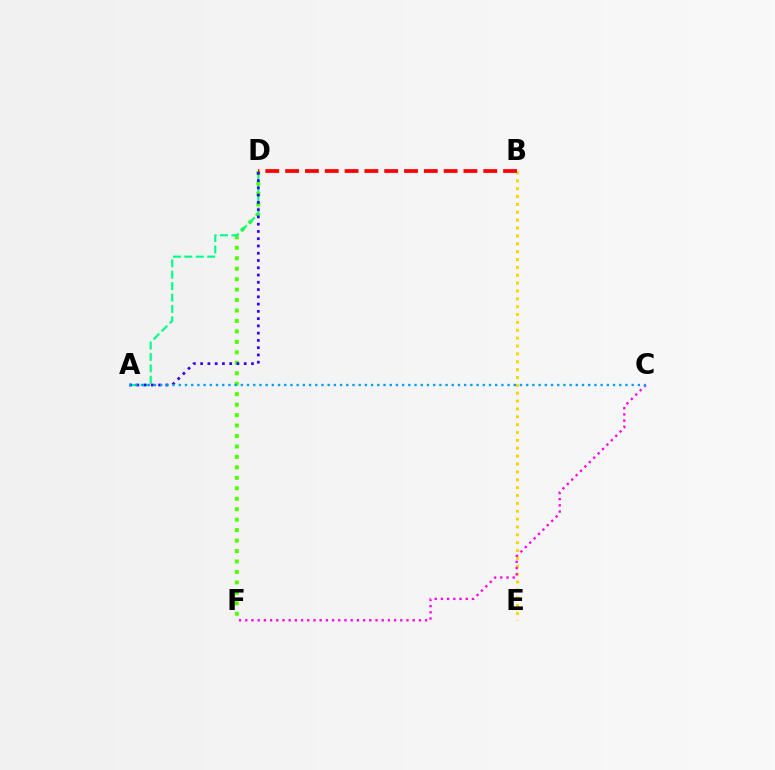{('B', 'E'): [{'color': '#ffd500', 'line_style': 'dotted', 'thickness': 2.14}], ('D', 'F'): [{'color': '#4fff00', 'line_style': 'dotted', 'thickness': 2.84}], ('B', 'D'): [{'color': '#ff0000', 'line_style': 'dashed', 'thickness': 2.69}], ('A', 'D'): [{'color': '#00ff86', 'line_style': 'dashed', 'thickness': 1.55}, {'color': '#3700ff', 'line_style': 'dotted', 'thickness': 1.97}], ('C', 'F'): [{'color': '#ff00ed', 'line_style': 'dotted', 'thickness': 1.68}], ('A', 'C'): [{'color': '#009eff', 'line_style': 'dotted', 'thickness': 1.69}]}